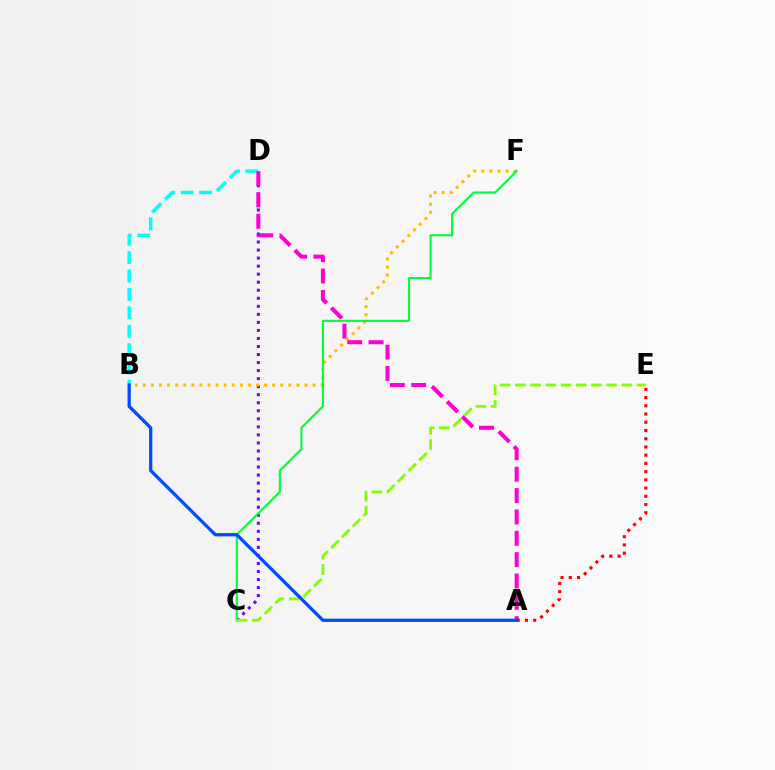{('B', 'D'): [{'color': '#00fff6', 'line_style': 'dashed', 'thickness': 2.5}], ('C', 'D'): [{'color': '#7200ff', 'line_style': 'dotted', 'thickness': 2.18}], ('B', 'F'): [{'color': '#ffbd00', 'line_style': 'dotted', 'thickness': 2.2}], ('A', 'D'): [{'color': '#ff00cf', 'line_style': 'dashed', 'thickness': 2.9}], ('C', 'F'): [{'color': '#00ff39', 'line_style': 'solid', 'thickness': 1.53}], ('C', 'E'): [{'color': '#84ff00', 'line_style': 'dashed', 'thickness': 2.06}], ('A', 'E'): [{'color': '#ff0000', 'line_style': 'dotted', 'thickness': 2.24}], ('A', 'B'): [{'color': '#004bff', 'line_style': 'solid', 'thickness': 2.35}]}